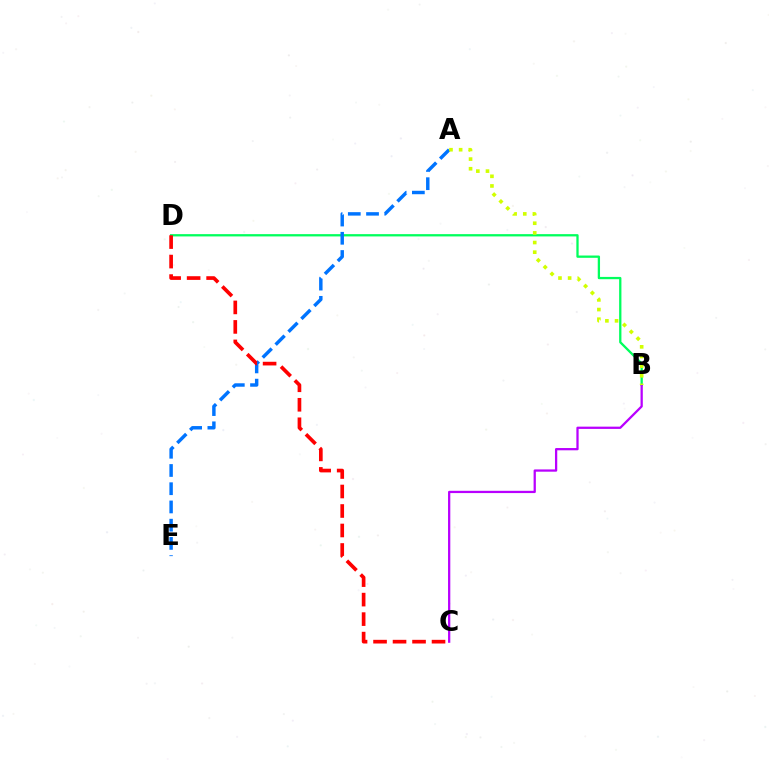{('B', 'D'): [{'color': '#00ff5c', 'line_style': 'solid', 'thickness': 1.65}], ('B', 'C'): [{'color': '#b900ff', 'line_style': 'solid', 'thickness': 1.63}], ('A', 'E'): [{'color': '#0074ff', 'line_style': 'dashed', 'thickness': 2.48}], ('A', 'B'): [{'color': '#d1ff00', 'line_style': 'dotted', 'thickness': 2.62}], ('C', 'D'): [{'color': '#ff0000', 'line_style': 'dashed', 'thickness': 2.65}]}